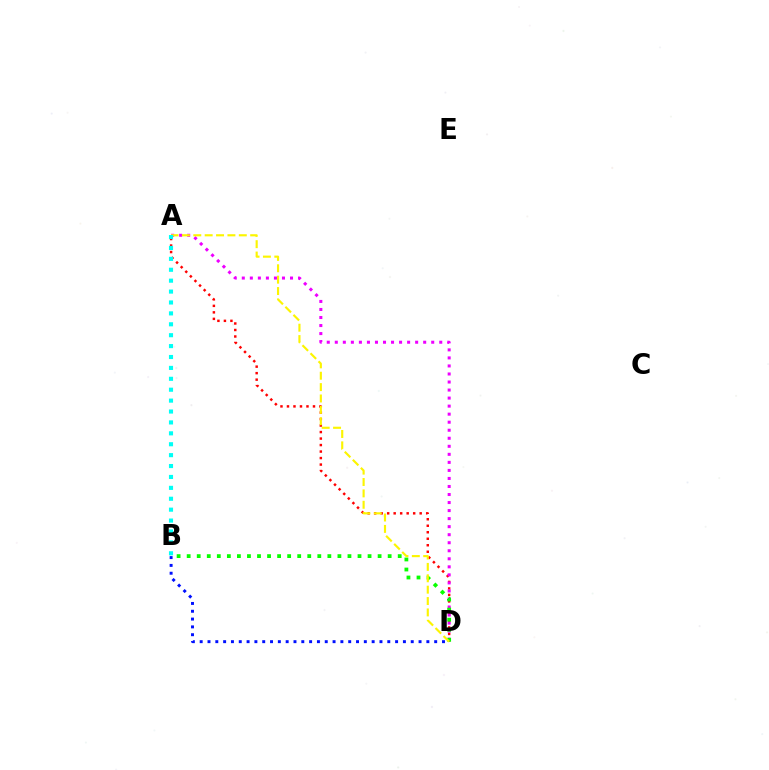{('A', 'D'): [{'color': '#ff0000', 'line_style': 'dotted', 'thickness': 1.77}, {'color': '#ee00ff', 'line_style': 'dotted', 'thickness': 2.18}, {'color': '#fcf500', 'line_style': 'dashed', 'thickness': 1.55}], ('B', 'D'): [{'color': '#08ff00', 'line_style': 'dotted', 'thickness': 2.73}, {'color': '#0010ff', 'line_style': 'dotted', 'thickness': 2.12}], ('A', 'B'): [{'color': '#00fff6', 'line_style': 'dotted', 'thickness': 2.96}]}